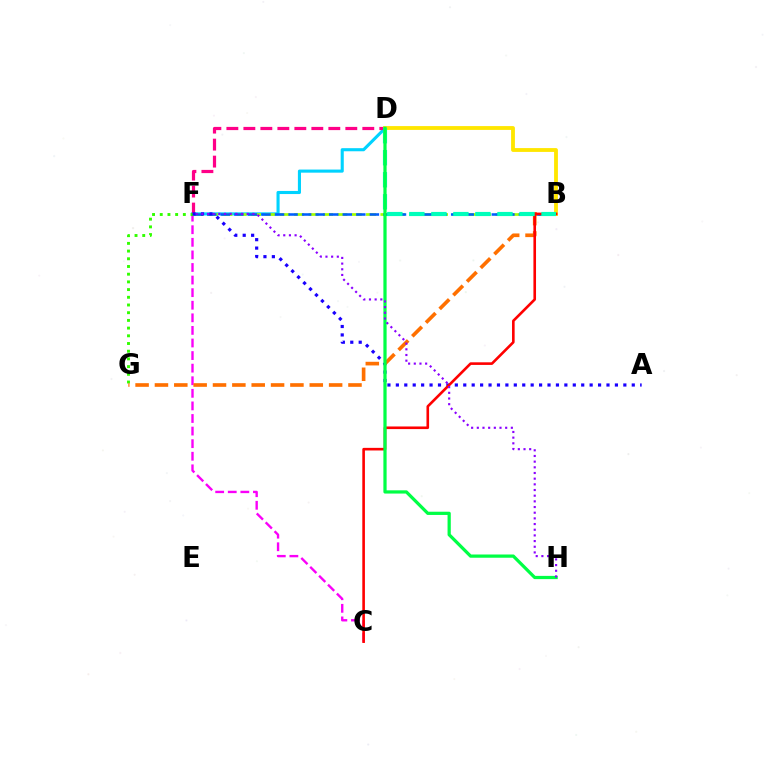{('D', 'F'): [{'color': '#00d3ff', 'line_style': 'solid', 'thickness': 2.23}, {'color': '#ff0088', 'line_style': 'dashed', 'thickness': 2.31}], ('B', 'F'): [{'color': '#a2ff00', 'line_style': 'dashed', 'thickness': 1.95}, {'color': '#005dff', 'line_style': 'dashed', 'thickness': 1.84}], ('C', 'F'): [{'color': '#fa00f9', 'line_style': 'dashed', 'thickness': 1.71}], ('F', 'G'): [{'color': '#31ff00', 'line_style': 'dotted', 'thickness': 2.09}], ('A', 'F'): [{'color': '#1900ff', 'line_style': 'dotted', 'thickness': 2.29}], ('B', 'D'): [{'color': '#ffe600', 'line_style': 'solid', 'thickness': 2.76}, {'color': '#00ffbb', 'line_style': 'dashed', 'thickness': 2.99}], ('B', 'G'): [{'color': '#ff7000', 'line_style': 'dashed', 'thickness': 2.63}], ('B', 'C'): [{'color': '#ff0000', 'line_style': 'solid', 'thickness': 1.88}], ('D', 'H'): [{'color': '#00ff45', 'line_style': 'solid', 'thickness': 2.33}], ('F', 'H'): [{'color': '#8a00ff', 'line_style': 'dotted', 'thickness': 1.54}]}